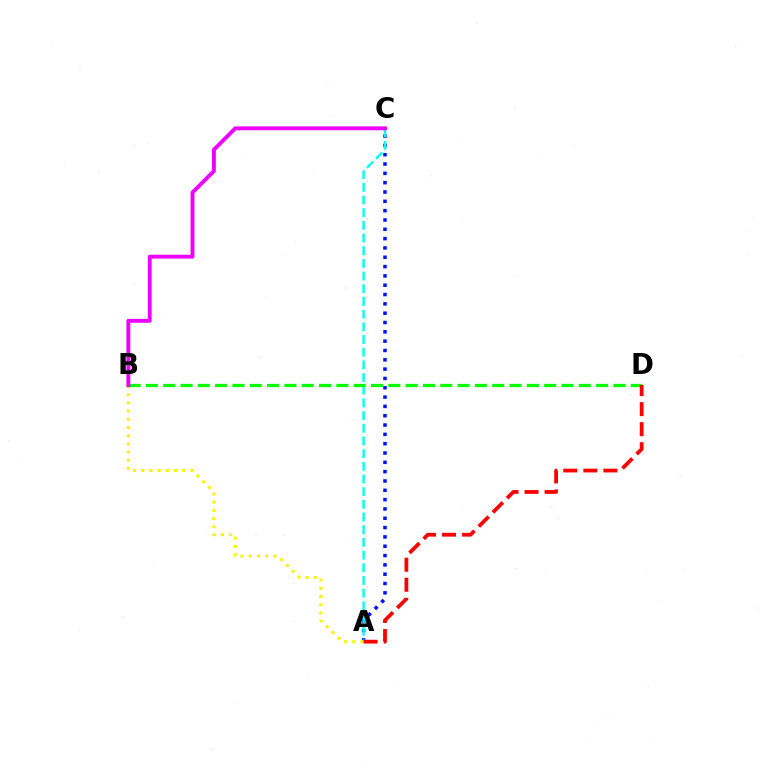{('A', 'C'): [{'color': '#0010ff', 'line_style': 'dotted', 'thickness': 2.53}, {'color': '#00fff6', 'line_style': 'dashed', 'thickness': 1.72}], ('A', 'B'): [{'color': '#fcf500', 'line_style': 'dotted', 'thickness': 2.23}], ('B', 'D'): [{'color': '#08ff00', 'line_style': 'dashed', 'thickness': 2.35}], ('B', 'C'): [{'color': '#ee00ff', 'line_style': 'solid', 'thickness': 2.8}], ('A', 'D'): [{'color': '#ff0000', 'line_style': 'dashed', 'thickness': 2.72}]}